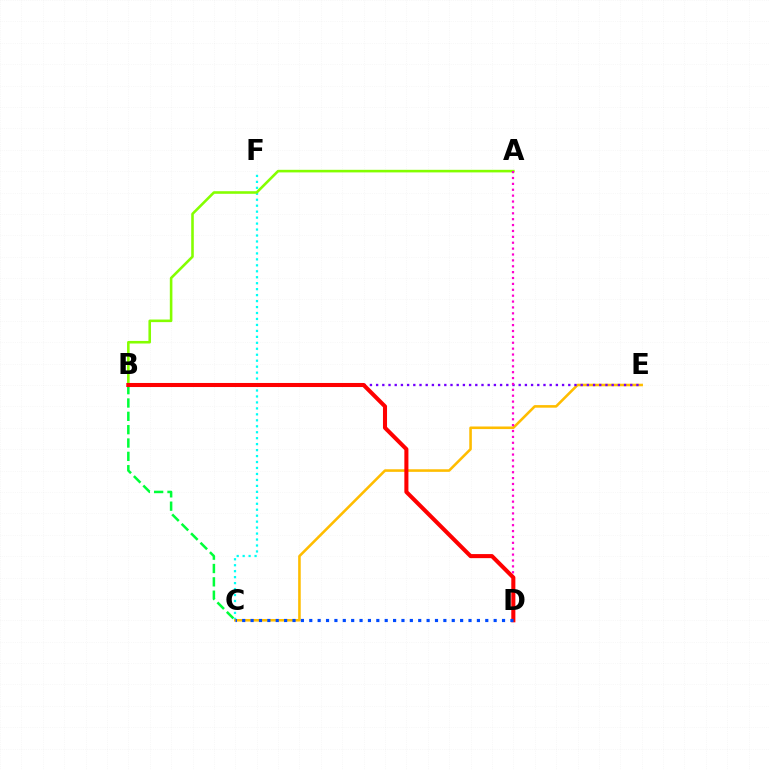{('B', 'C'): [{'color': '#00ff39', 'line_style': 'dashed', 'thickness': 1.81}], ('C', 'F'): [{'color': '#00fff6', 'line_style': 'dotted', 'thickness': 1.62}], ('C', 'E'): [{'color': '#ffbd00', 'line_style': 'solid', 'thickness': 1.86}], ('A', 'B'): [{'color': '#84ff00', 'line_style': 'solid', 'thickness': 1.86}], ('B', 'E'): [{'color': '#7200ff', 'line_style': 'dotted', 'thickness': 1.68}], ('A', 'D'): [{'color': '#ff00cf', 'line_style': 'dotted', 'thickness': 1.6}], ('B', 'D'): [{'color': '#ff0000', 'line_style': 'solid', 'thickness': 2.93}], ('C', 'D'): [{'color': '#004bff', 'line_style': 'dotted', 'thickness': 2.28}]}